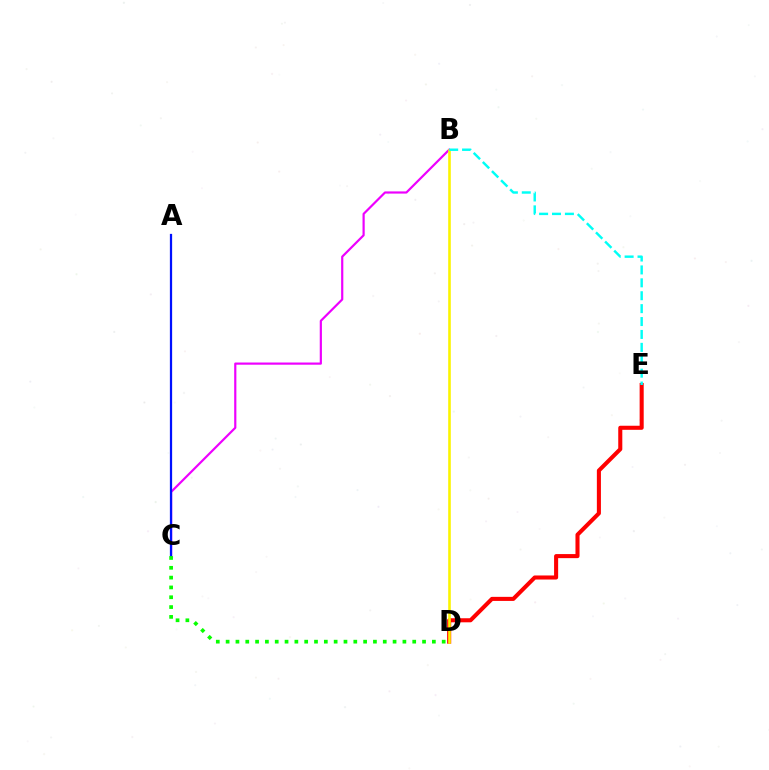{('D', 'E'): [{'color': '#ff0000', 'line_style': 'solid', 'thickness': 2.93}], ('B', 'C'): [{'color': '#ee00ff', 'line_style': 'solid', 'thickness': 1.58}], ('A', 'C'): [{'color': '#0010ff', 'line_style': 'solid', 'thickness': 1.62}], ('B', 'D'): [{'color': '#fcf500', 'line_style': 'solid', 'thickness': 1.88}], ('B', 'E'): [{'color': '#00fff6', 'line_style': 'dashed', 'thickness': 1.75}], ('C', 'D'): [{'color': '#08ff00', 'line_style': 'dotted', 'thickness': 2.67}]}